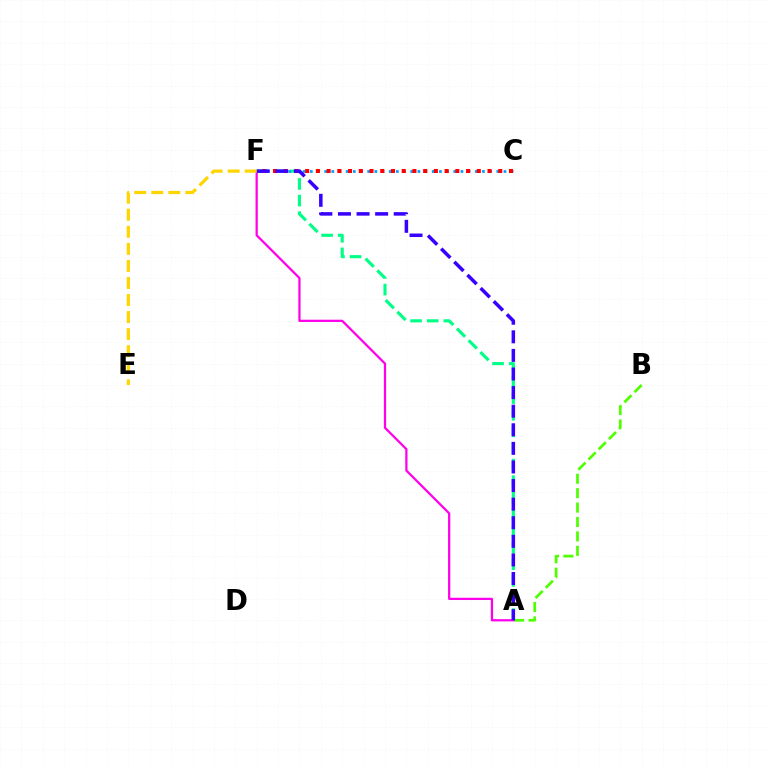{('A', 'B'): [{'color': '#4fff00', 'line_style': 'dashed', 'thickness': 1.96}], ('A', 'F'): [{'color': '#ff00ed', 'line_style': 'solid', 'thickness': 1.62}, {'color': '#00ff86', 'line_style': 'dashed', 'thickness': 2.26}, {'color': '#3700ff', 'line_style': 'dashed', 'thickness': 2.53}], ('C', 'F'): [{'color': '#009eff', 'line_style': 'dotted', 'thickness': 1.95}, {'color': '#ff0000', 'line_style': 'dotted', 'thickness': 2.91}], ('E', 'F'): [{'color': '#ffd500', 'line_style': 'dashed', 'thickness': 2.32}]}